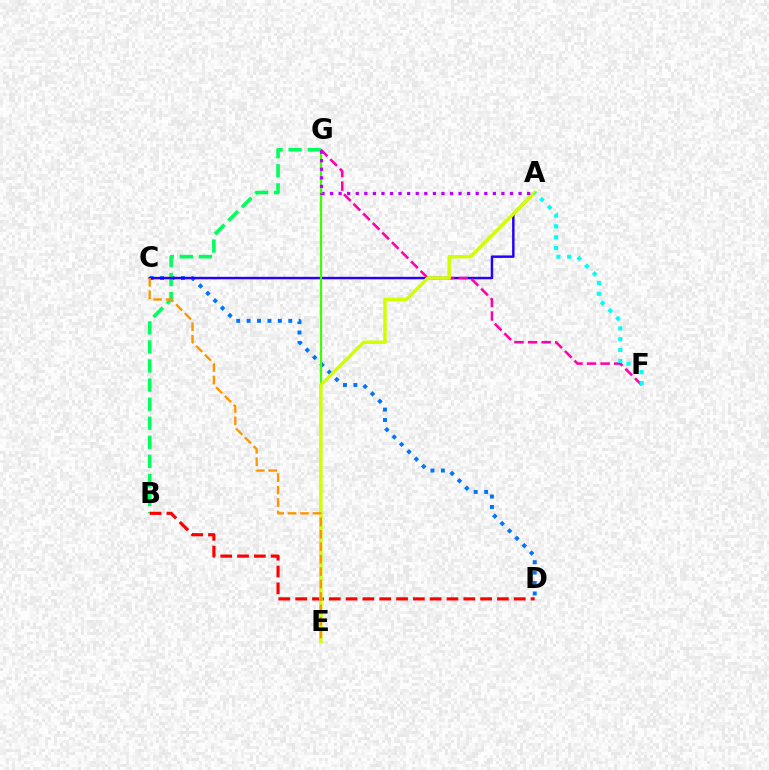{('C', 'D'): [{'color': '#0074ff', 'line_style': 'dotted', 'thickness': 2.83}], ('B', 'G'): [{'color': '#00ff5c', 'line_style': 'dashed', 'thickness': 2.59}], ('A', 'C'): [{'color': '#2500ff', 'line_style': 'solid', 'thickness': 1.78}], ('B', 'D'): [{'color': '#ff0000', 'line_style': 'dashed', 'thickness': 2.28}], ('E', 'G'): [{'color': '#3dff00', 'line_style': 'solid', 'thickness': 1.6}], ('F', 'G'): [{'color': '#ff00ac', 'line_style': 'dashed', 'thickness': 1.84}], ('A', 'E'): [{'color': '#d1ff00', 'line_style': 'solid', 'thickness': 2.48}], ('A', 'G'): [{'color': '#b900ff', 'line_style': 'dotted', 'thickness': 2.33}], ('C', 'E'): [{'color': '#ff9400', 'line_style': 'dashed', 'thickness': 1.69}], ('A', 'F'): [{'color': '#00fff6', 'line_style': 'dotted', 'thickness': 2.95}]}